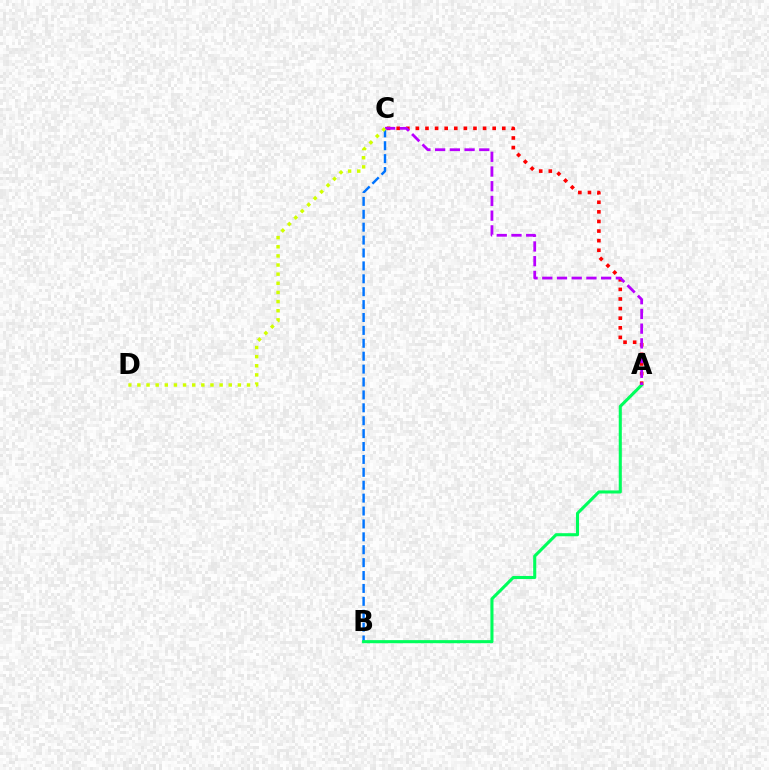{('A', 'C'): [{'color': '#ff0000', 'line_style': 'dotted', 'thickness': 2.61}, {'color': '#b900ff', 'line_style': 'dashed', 'thickness': 2.0}], ('B', 'C'): [{'color': '#0074ff', 'line_style': 'dashed', 'thickness': 1.75}], ('A', 'B'): [{'color': '#00ff5c', 'line_style': 'solid', 'thickness': 2.22}], ('C', 'D'): [{'color': '#d1ff00', 'line_style': 'dotted', 'thickness': 2.48}]}